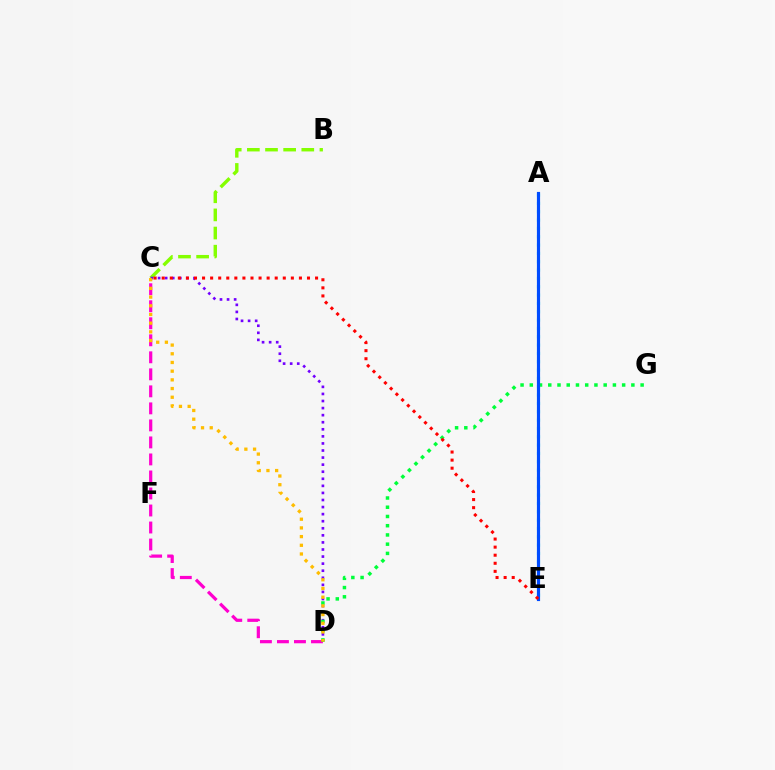{('B', 'C'): [{'color': '#84ff00', 'line_style': 'dashed', 'thickness': 2.46}], ('C', 'D'): [{'color': '#ff00cf', 'line_style': 'dashed', 'thickness': 2.31}, {'color': '#7200ff', 'line_style': 'dotted', 'thickness': 1.92}, {'color': '#ffbd00', 'line_style': 'dotted', 'thickness': 2.36}], ('D', 'G'): [{'color': '#00ff39', 'line_style': 'dotted', 'thickness': 2.51}], ('A', 'E'): [{'color': '#00fff6', 'line_style': 'dotted', 'thickness': 2.26}, {'color': '#004bff', 'line_style': 'solid', 'thickness': 2.27}], ('C', 'E'): [{'color': '#ff0000', 'line_style': 'dotted', 'thickness': 2.19}]}